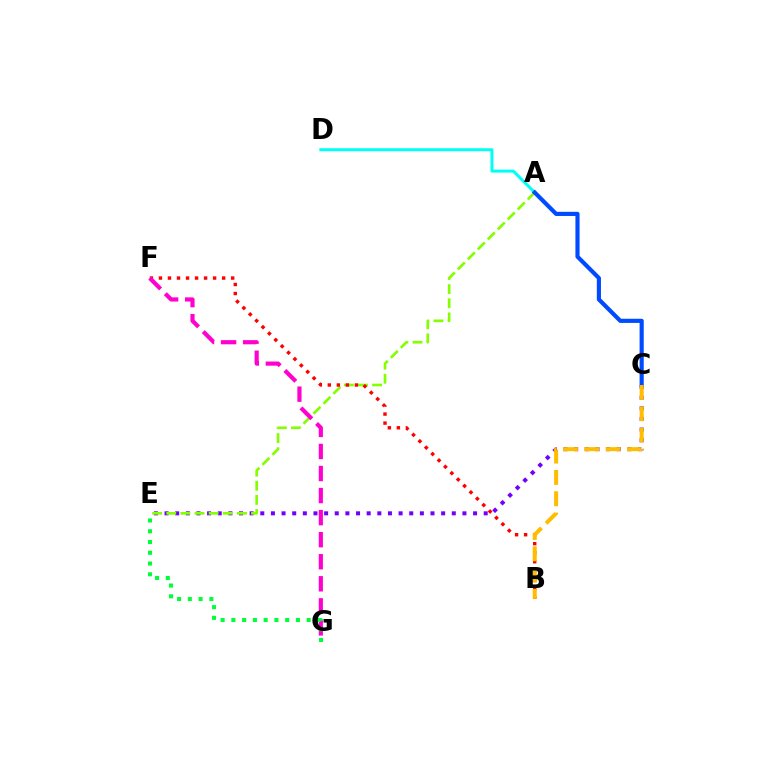{('C', 'E'): [{'color': '#7200ff', 'line_style': 'dotted', 'thickness': 2.89}], ('A', 'D'): [{'color': '#00fff6', 'line_style': 'solid', 'thickness': 2.16}], ('A', 'E'): [{'color': '#84ff00', 'line_style': 'dashed', 'thickness': 1.92}], ('A', 'C'): [{'color': '#004bff', 'line_style': 'solid', 'thickness': 2.99}], ('B', 'F'): [{'color': '#ff0000', 'line_style': 'dotted', 'thickness': 2.45}], ('F', 'G'): [{'color': '#ff00cf', 'line_style': 'dashed', 'thickness': 3.0}], ('B', 'C'): [{'color': '#ffbd00', 'line_style': 'dashed', 'thickness': 2.9}], ('E', 'G'): [{'color': '#00ff39', 'line_style': 'dotted', 'thickness': 2.92}]}